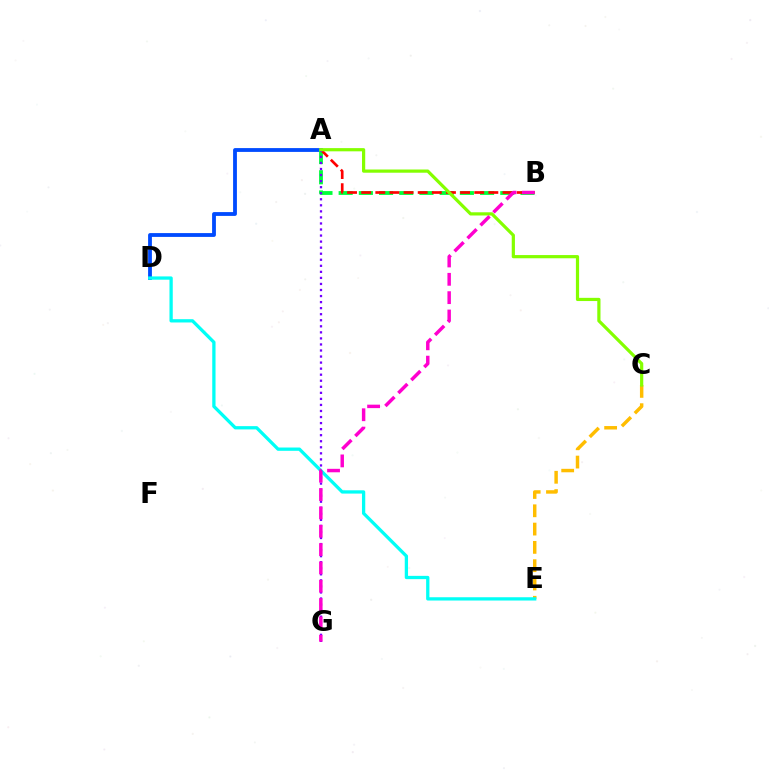{('A', 'D'): [{'color': '#004bff', 'line_style': 'solid', 'thickness': 2.74}], ('A', 'B'): [{'color': '#00ff39', 'line_style': 'dashed', 'thickness': 2.74}, {'color': '#ff0000', 'line_style': 'dashed', 'thickness': 1.92}], ('C', 'E'): [{'color': '#ffbd00', 'line_style': 'dashed', 'thickness': 2.49}], ('D', 'E'): [{'color': '#00fff6', 'line_style': 'solid', 'thickness': 2.36}], ('A', 'G'): [{'color': '#7200ff', 'line_style': 'dotted', 'thickness': 1.64}], ('A', 'C'): [{'color': '#84ff00', 'line_style': 'solid', 'thickness': 2.31}], ('B', 'G'): [{'color': '#ff00cf', 'line_style': 'dashed', 'thickness': 2.49}]}